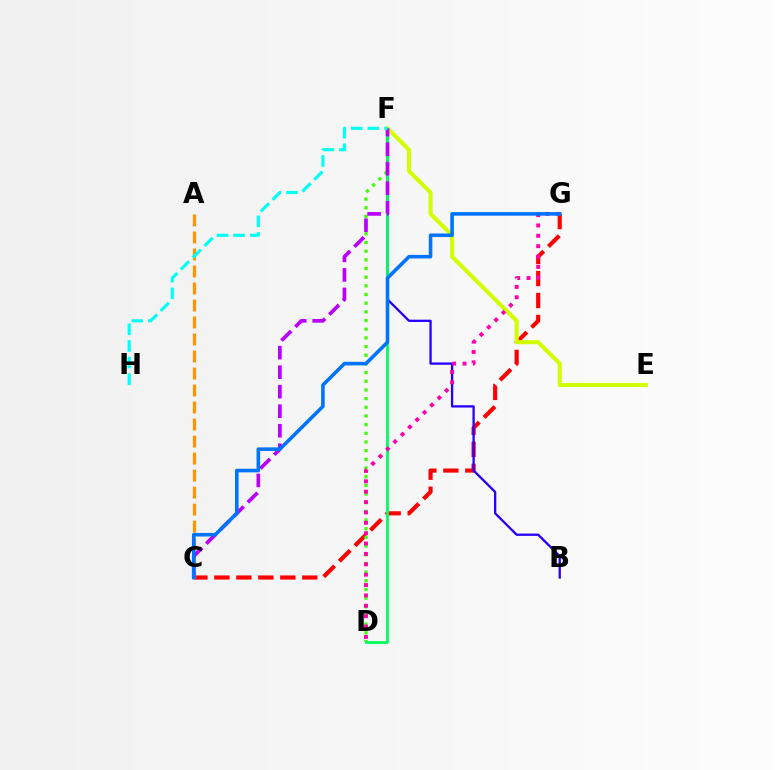{('C', 'G'): [{'color': '#ff0000', 'line_style': 'dashed', 'thickness': 2.98}, {'color': '#0074ff', 'line_style': 'solid', 'thickness': 2.58}], ('D', 'F'): [{'color': '#3dff00', 'line_style': 'dotted', 'thickness': 2.36}, {'color': '#00ff5c', 'line_style': 'solid', 'thickness': 1.99}], ('B', 'F'): [{'color': '#2500ff', 'line_style': 'solid', 'thickness': 1.66}], ('A', 'C'): [{'color': '#ff9400', 'line_style': 'dashed', 'thickness': 2.31}], ('E', 'F'): [{'color': '#d1ff00', 'line_style': 'solid', 'thickness': 2.93}], ('C', 'F'): [{'color': '#b900ff', 'line_style': 'dashed', 'thickness': 2.65}], ('D', 'G'): [{'color': '#ff00ac', 'line_style': 'dotted', 'thickness': 2.82}], ('F', 'H'): [{'color': '#00fff6', 'line_style': 'dashed', 'thickness': 2.26}]}